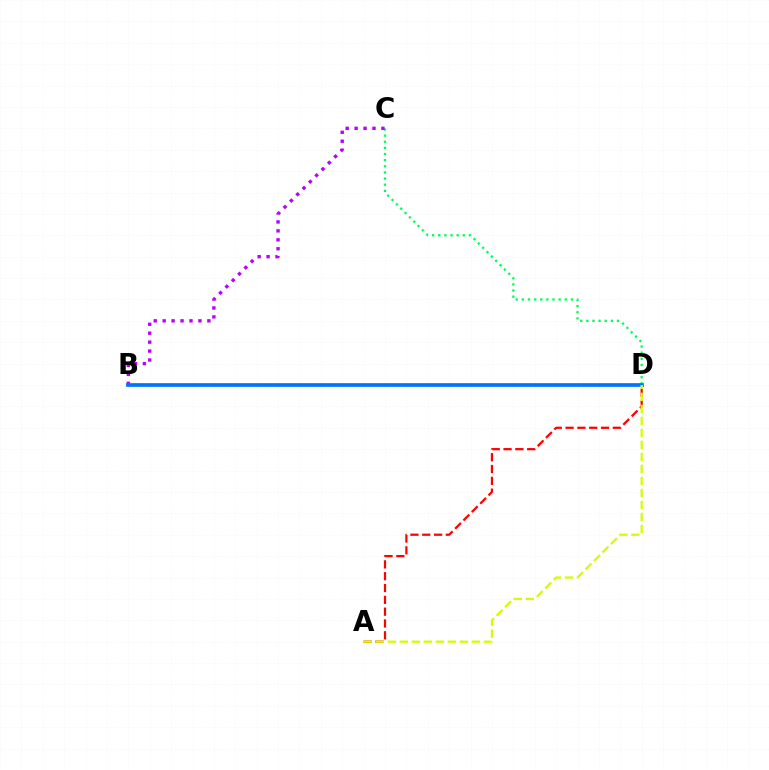{('C', 'D'): [{'color': '#00ff5c', 'line_style': 'dotted', 'thickness': 1.67}], ('A', 'D'): [{'color': '#ff0000', 'line_style': 'dashed', 'thickness': 1.61}, {'color': '#d1ff00', 'line_style': 'dashed', 'thickness': 1.63}], ('B', 'C'): [{'color': '#b900ff', 'line_style': 'dotted', 'thickness': 2.43}], ('B', 'D'): [{'color': '#0074ff', 'line_style': 'solid', 'thickness': 2.66}]}